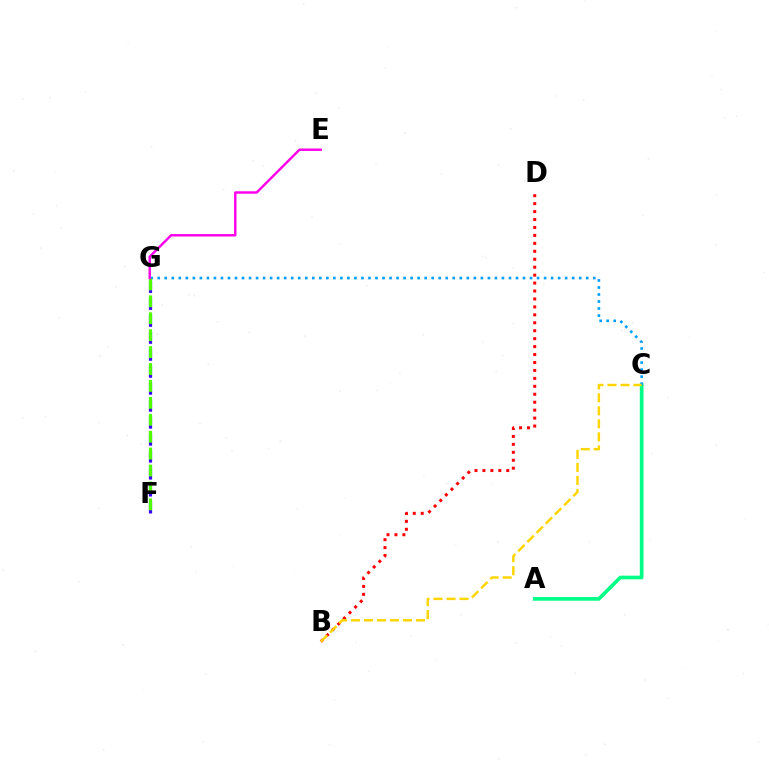{('F', 'G'): [{'color': '#3700ff', 'line_style': 'dashed', 'thickness': 2.31}, {'color': '#4fff00', 'line_style': 'dashed', 'thickness': 2.3}], ('B', 'D'): [{'color': '#ff0000', 'line_style': 'dotted', 'thickness': 2.16}], ('A', 'C'): [{'color': '#00ff86', 'line_style': 'solid', 'thickness': 2.65}], ('C', 'G'): [{'color': '#009eff', 'line_style': 'dotted', 'thickness': 1.91}], ('B', 'C'): [{'color': '#ffd500', 'line_style': 'dashed', 'thickness': 1.76}], ('E', 'G'): [{'color': '#ff00ed', 'line_style': 'solid', 'thickness': 1.76}]}